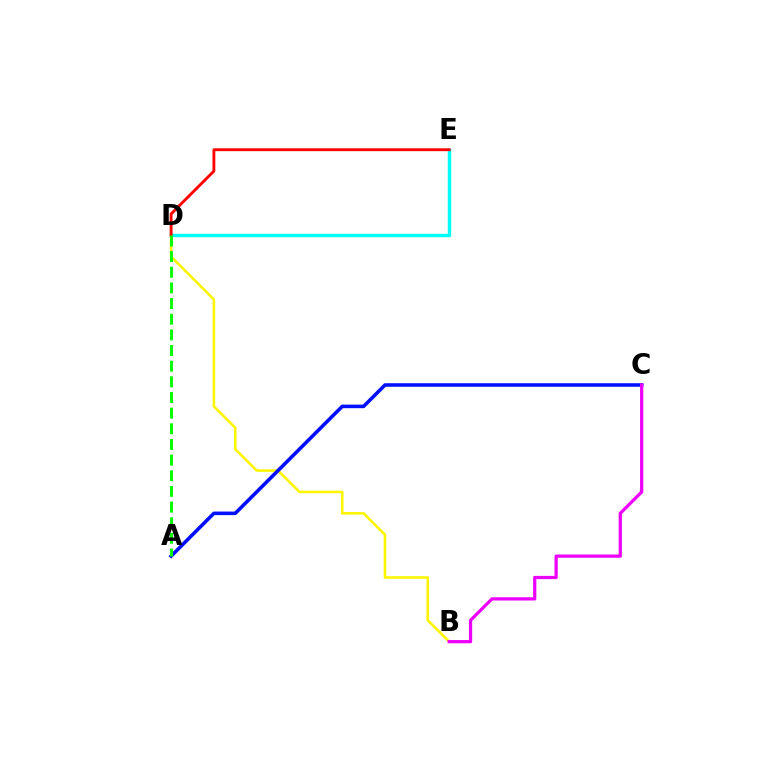{('B', 'D'): [{'color': '#fcf500', 'line_style': 'solid', 'thickness': 1.87}], ('D', 'E'): [{'color': '#00fff6', 'line_style': 'solid', 'thickness': 2.48}, {'color': '#ff0000', 'line_style': 'solid', 'thickness': 2.05}], ('A', 'C'): [{'color': '#0010ff', 'line_style': 'solid', 'thickness': 2.57}], ('A', 'D'): [{'color': '#08ff00', 'line_style': 'dashed', 'thickness': 2.13}], ('B', 'C'): [{'color': '#ee00ff', 'line_style': 'solid', 'thickness': 2.33}]}